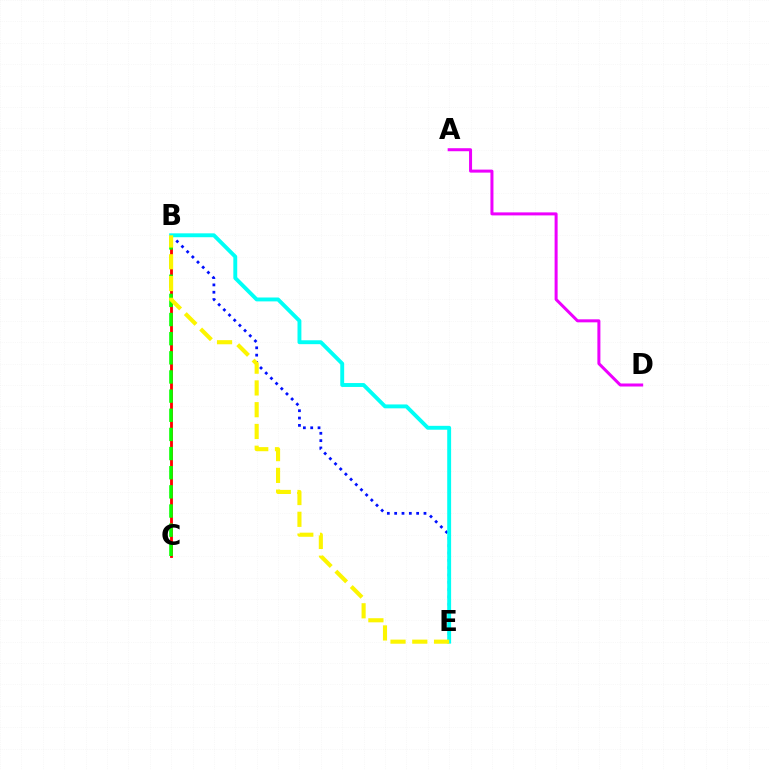{('B', 'C'): [{'color': '#ff0000', 'line_style': 'solid', 'thickness': 2.04}, {'color': '#08ff00', 'line_style': 'dashed', 'thickness': 2.6}], ('A', 'D'): [{'color': '#ee00ff', 'line_style': 'solid', 'thickness': 2.17}], ('B', 'E'): [{'color': '#0010ff', 'line_style': 'dotted', 'thickness': 1.99}, {'color': '#00fff6', 'line_style': 'solid', 'thickness': 2.8}, {'color': '#fcf500', 'line_style': 'dashed', 'thickness': 2.96}]}